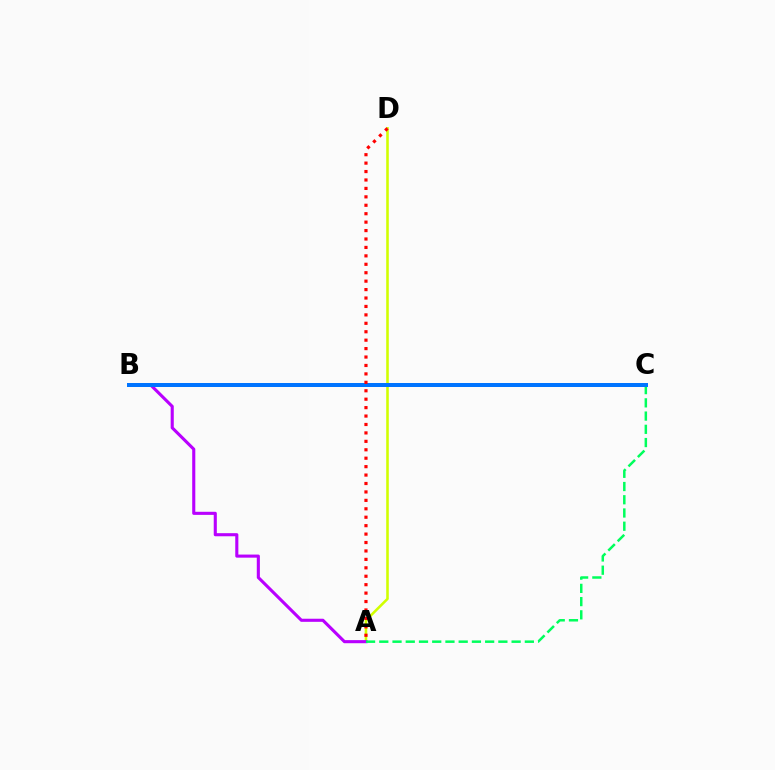{('A', 'D'): [{'color': '#d1ff00', 'line_style': 'solid', 'thickness': 1.85}, {'color': '#ff0000', 'line_style': 'dotted', 'thickness': 2.29}], ('A', 'B'): [{'color': '#b900ff', 'line_style': 'solid', 'thickness': 2.23}], ('A', 'C'): [{'color': '#00ff5c', 'line_style': 'dashed', 'thickness': 1.8}], ('B', 'C'): [{'color': '#0074ff', 'line_style': 'solid', 'thickness': 2.87}]}